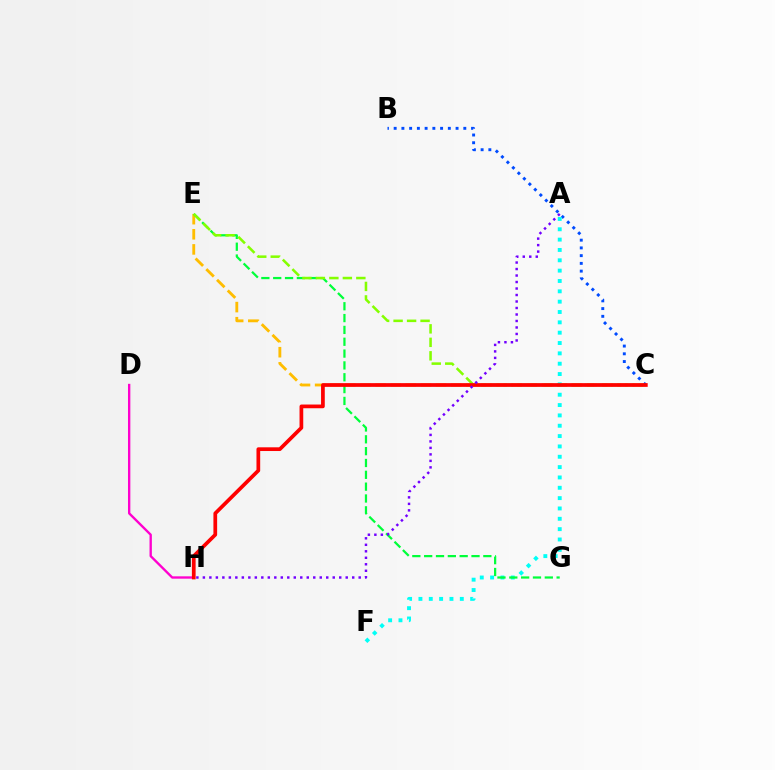{('C', 'E'): [{'color': '#ffbd00', 'line_style': 'dashed', 'thickness': 2.05}, {'color': '#84ff00', 'line_style': 'dashed', 'thickness': 1.83}], ('B', 'C'): [{'color': '#004bff', 'line_style': 'dotted', 'thickness': 2.1}], ('A', 'F'): [{'color': '#00fff6', 'line_style': 'dotted', 'thickness': 2.81}], ('E', 'G'): [{'color': '#00ff39', 'line_style': 'dashed', 'thickness': 1.61}], ('D', 'H'): [{'color': '#ff00cf', 'line_style': 'solid', 'thickness': 1.69}], ('C', 'H'): [{'color': '#ff0000', 'line_style': 'solid', 'thickness': 2.68}], ('A', 'H'): [{'color': '#7200ff', 'line_style': 'dotted', 'thickness': 1.76}]}